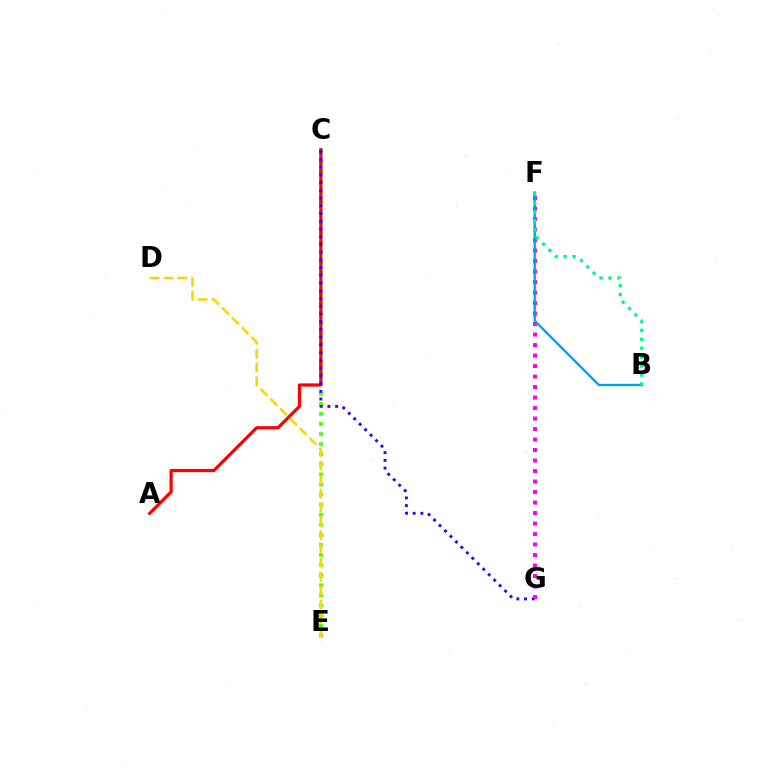{('C', 'E'): [{'color': '#4fff00', 'line_style': 'dotted', 'thickness': 2.74}], ('A', 'C'): [{'color': '#ff0000', 'line_style': 'solid', 'thickness': 2.32}], ('C', 'G'): [{'color': '#3700ff', 'line_style': 'dotted', 'thickness': 2.1}], ('D', 'E'): [{'color': '#ffd500', 'line_style': 'dashed', 'thickness': 1.88}], ('F', 'G'): [{'color': '#ff00ed', 'line_style': 'dotted', 'thickness': 2.85}], ('B', 'F'): [{'color': '#009eff', 'line_style': 'solid', 'thickness': 1.67}, {'color': '#00ff86', 'line_style': 'dotted', 'thickness': 2.43}]}